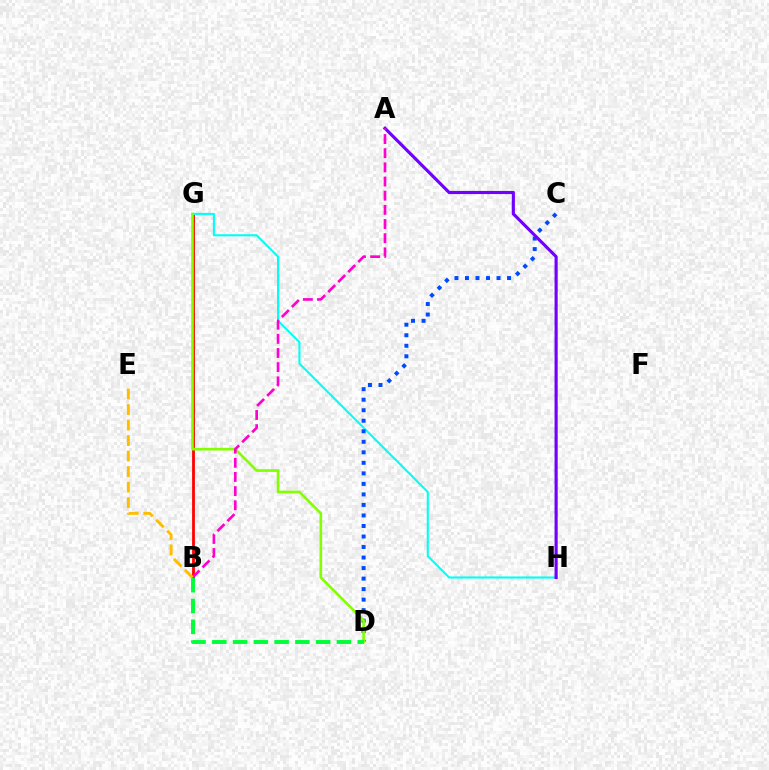{('B', 'G'): [{'color': '#ff0000', 'line_style': 'solid', 'thickness': 2.01}], ('G', 'H'): [{'color': '#00fff6', 'line_style': 'solid', 'thickness': 1.51}], ('C', 'D'): [{'color': '#004bff', 'line_style': 'dotted', 'thickness': 2.86}], ('D', 'G'): [{'color': '#84ff00', 'line_style': 'solid', 'thickness': 1.9}], ('A', 'H'): [{'color': '#7200ff', 'line_style': 'solid', 'thickness': 2.26}], ('A', 'B'): [{'color': '#ff00cf', 'line_style': 'dashed', 'thickness': 1.92}], ('B', 'D'): [{'color': '#00ff39', 'line_style': 'dashed', 'thickness': 2.82}], ('B', 'E'): [{'color': '#ffbd00', 'line_style': 'dashed', 'thickness': 2.11}]}